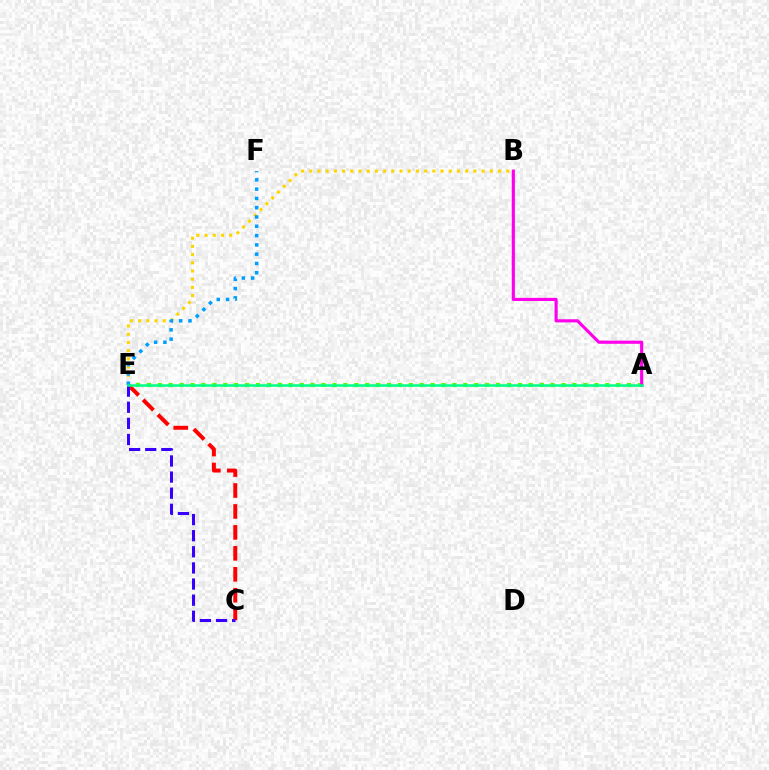{('B', 'E'): [{'color': '#ffd500', 'line_style': 'dotted', 'thickness': 2.23}], ('A', 'E'): [{'color': '#4fff00', 'line_style': 'dotted', 'thickness': 2.96}, {'color': '#00ff86', 'line_style': 'solid', 'thickness': 1.81}], ('C', 'E'): [{'color': '#ff0000', 'line_style': 'dashed', 'thickness': 2.85}, {'color': '#3700ff', 'line_style': 'dashed', 'thickness': 2.19}], ('A', 'B'): [{'color': '#ff00ed', 'line_style': 'solid', 'thickness': 2.26}], ('E', 'F'): [{'color': '#009eff', 'line_style': 'dotted', 'thickness': 2.53}]}